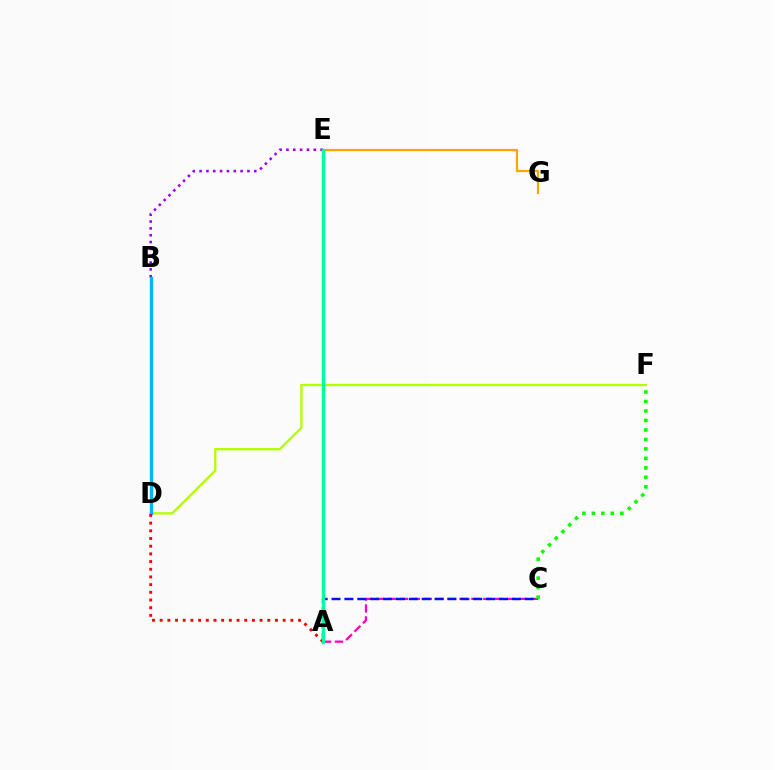{('D', 'F'): [{'color': '#b3ff00', 'line_style': 'solid', 'thickness': 1.67}], ('B', 'E'): [{'color': '#9b00ff', 'line_style': 'dotted', 'thickness': 1.86}], ('E', 'G'): [{'color': '#ffa500', 'line_style': 'solid', 'thickness': 1.6}], ('A', 'C'): [{'color': '#ff00bd', 'line_style': 'dashed', 'thickness': 1.62}, {'color': '#0010ff', 'line_style': 'dashed', 'thickness': 1.75}], ('B', 'D'): [{'color': '#00b5ff', 'line_style': 'solid', 'thickness': 2.37}], ('A', 'D'): [{'color': '#ff0000', 'line_style': 'dotted', 'thickness': 2.09}], ('C', 'F'): [{'color': '#08ff00', 'line_style': 'dotted', 'thickness': 2.58}], ('A', 'E'): [{'color': '#00ff9d', 'line_style': 'solid', 'thickness': 2.42}]}